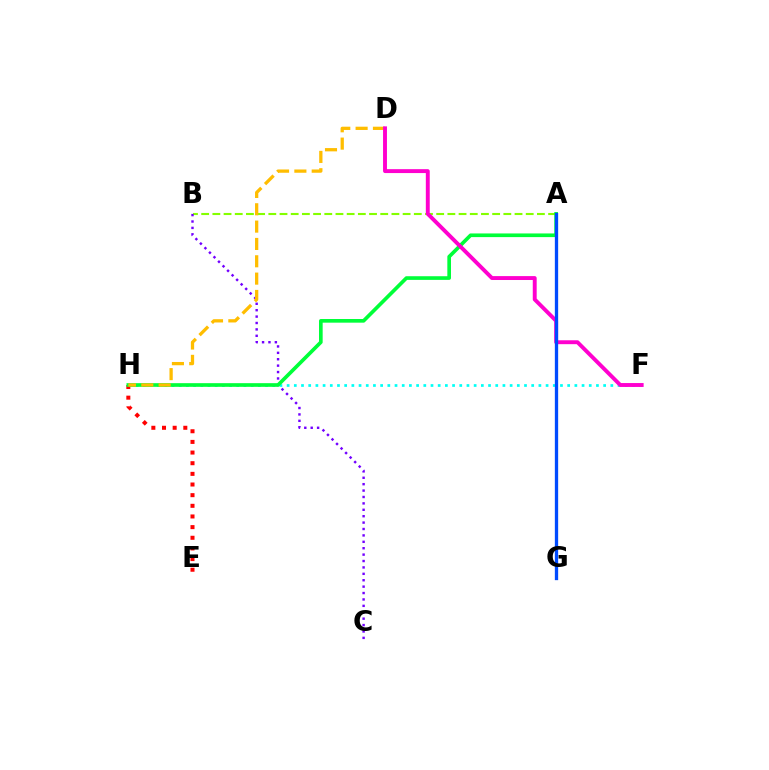{('A', 'B'): [{'color': '#84ff00', 'line_style': 'dashed', 'thickness': 1.52}], ('F', 'H'): [{'color': '#00fff6', 'line_style': 'dotted', 'thickness': 1.95}], ('E', 'H'): [{'color': '#ff0000', 'line_style': 'dotted', 'thickness': 2.89}], ('B', 'C'): [{'color': '#7200ff', 'line_style': 'dotted', 'thickness': 1.74}], ('A', 'H'): [{'color': '#00ff39', 'line_style': 'solid', 'thickness': 2.64}], ('D', 'H'): [{'color': '#ffbd00', 'line_style': 'dashed', 'thickness': 2.36}], ('D', 'F'): [{'color': '#ff00cf', 'line_style': 'solid', 'thickness': 2.81}], ('A', 'G'): [{'color': '#004bff', 'line_style': 'solid', 'thickness': 2.38}]}